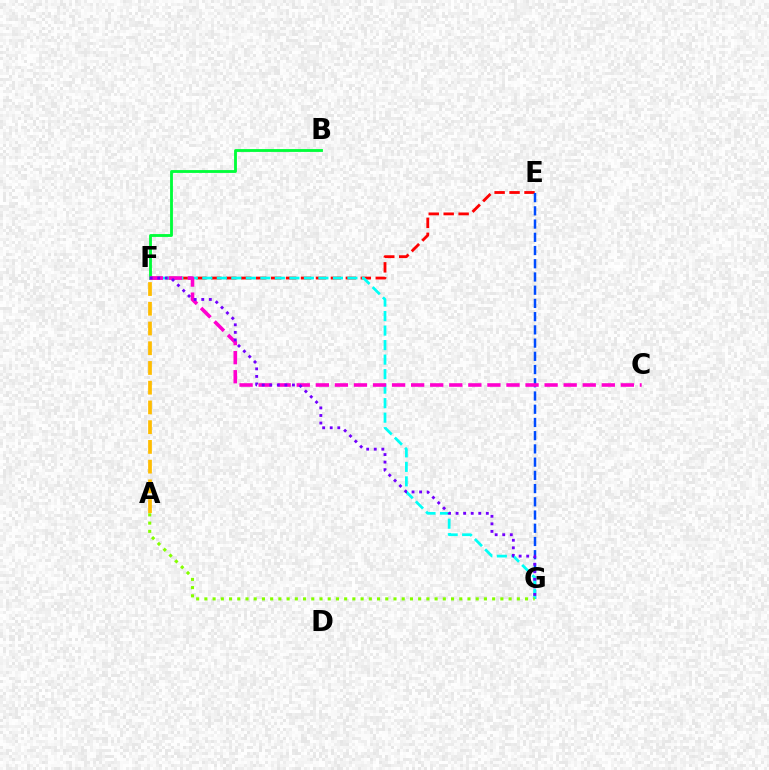{('B', 'F'): [{'color': '#00ff39', 'line_style': 'solid', 'thickness': 2.04}], ('E', 'F'): [{'color': '#ff0000', 'line_style': 'dashed', 'thickness': 2.03}], ('E', 'G'): [{'color': '#004bff', 'line_style': 'dashed', 'thickness': 1.8}], ('F', 'G'): [{'color': '#00fff6', 'line_style': 'dashed', 'thickness': 1.97}, {'color': '#7200ff', 'line_style': 'dotted', 'thickness': 2.05}], ('A', 'F'): [{'color': '#ffbd00', 'line_style': 'dashed', 'thickness': 2.68}], ('C', 'F'): [{'color': '#ff00cf', 'line_style': 'dashed', 'thickness': 2.59}], ('A', 'G'): [{'color': '#84ff00', 'line_style': 'dotted', 'thickness': 2.23}]}